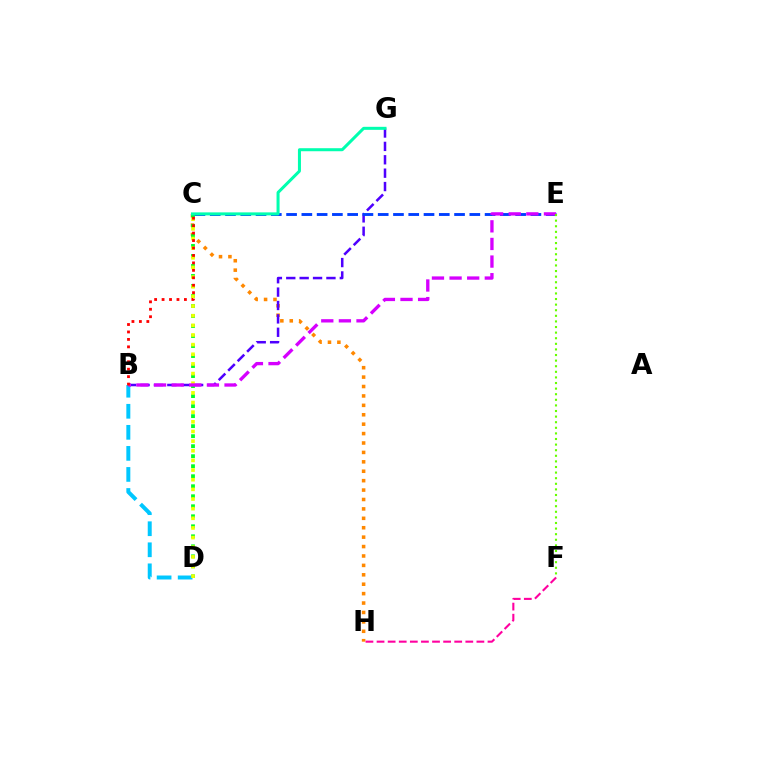{('C', 'H'): [{'color': '#ff8800', 'line_style': 'dotted', 'thickness': 2.56}], ('B', 'G'): [{'color': '#4f00ff', 'line_style': 'dashed', 'thickness': 1.82}], ('C', 'D'): [{'color': '#00ff27', 'line_style': 'dotted', 'thickness': 2.72}, {'color': '#eeff00', 'line_style': 'dotted', 'thickness': 2.62}], ('B', 'D'): [{'color': '#00c7ff', 'line_style': 'dashed', 'thickness': 2.86}], ('C', 'E'): [{'color': '#003fff', 'line_style': 'dashed', 'thickness': 2.07}], ('F', 'H'): [{'color': '#ff00a0', 'line_style': 'dashed', 'thickness': 1.51}], ('B', 'E'): [{'color': '#d600ff', 'line_style': 'dashed', 'thickness': 2.39}], ('B', 'C'): [{'color': '#ff0000', 'line_style': 'dotted', 'thickness': 2.02}], ('E', 'F'): [{'color': '#66ff00', 'line_style': 'dotted', 'thickness': 1.52}], ('C', 'G'): [{'color': '#00ffaf', 'line_style': 'solid', 'thickness': 2.18}]}